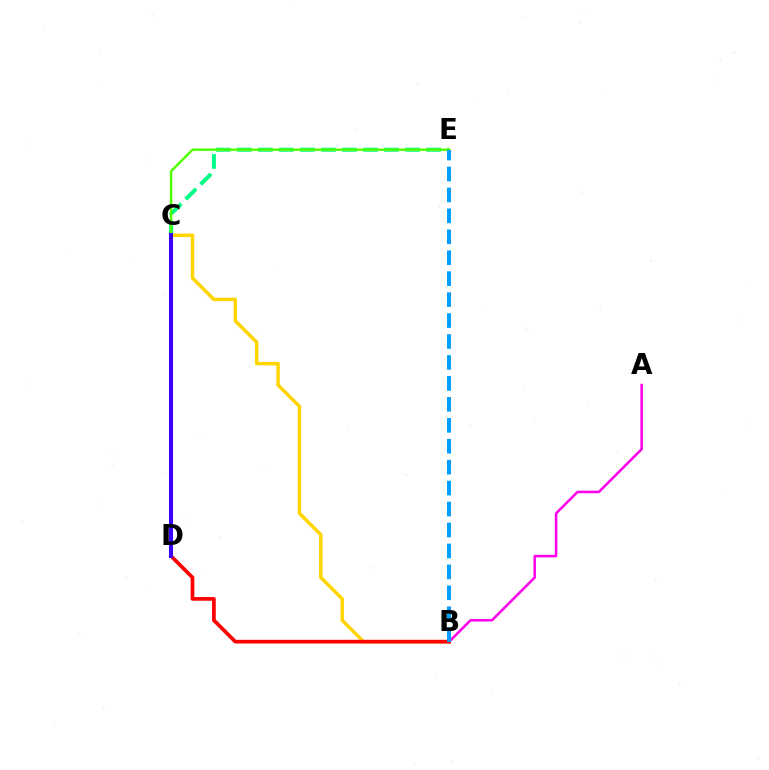{('C', 'E'): [{'color': '#00ff86', 'line_style': 'dashed', 'thickness': 2.86}, {'color': '#4fff00', 'line_style': 'solid', 'thickness': 1.76}], ('A', 'B'): [{'color': '#ff00ed', 'line_style': 'solid', 'thickness': 1.82}], ('B', 'C'): [{'color': '#ffd500', 'line_style': 'solid', 'thickness': 2.52}], ('B', 'D'): [{'color': '#ff0000', 'line_style': 'solid', 'thickness': 2.66}], ('B', 'E'): [{'color': '#009eff', 'line_style': 'dashed', 'thickness': 2.84}], ('C', 'D'): [{'color': '#3700ff', 'line_style': 'solid', 'thickness': 2.91}]}